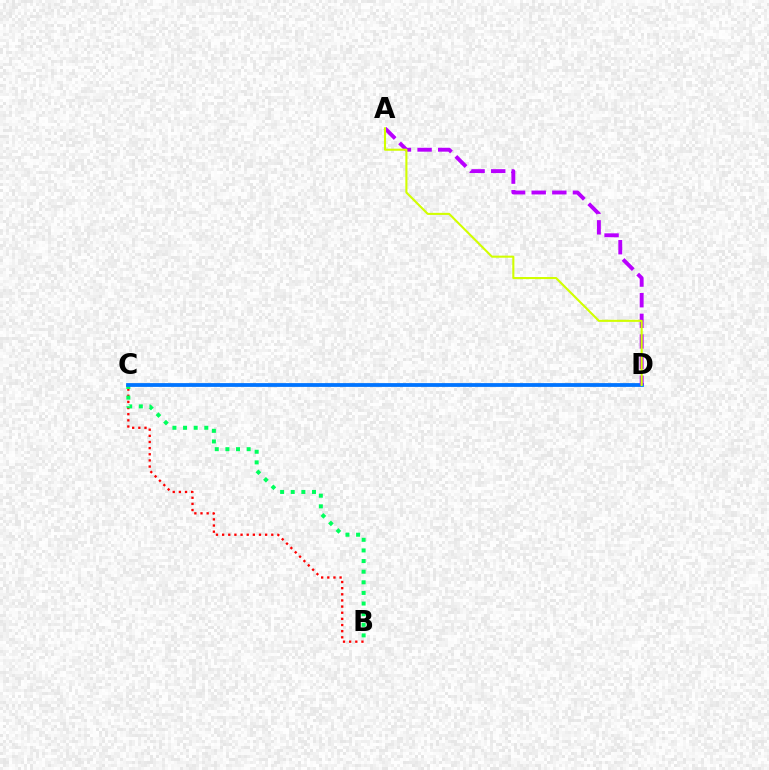{('B', 'C'): [{'color': '#ff0000', 'line_style': 'dotted', 'thickness': 1.67}, {'color': '#00ff5c', 'line_style': 'dotted', 'thickness': 2.89}], ('C', 'D'): [{'color': '#0074ff', 'line_style': 'solid', 'thickness': 2.72}], ('A', 'D'): [{'color': '#b900ff', 'line_style': 'dashed', 'thickness': 2.8}, {'color': '#d1ff00', 'line_style': 'solid', 'thickness': 1.51}]}